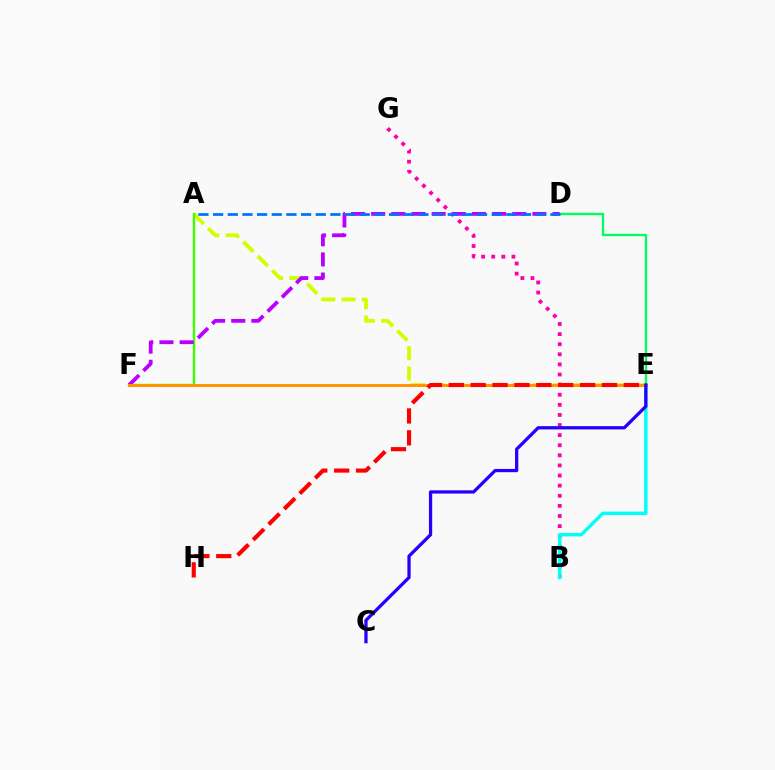{('B', 'G'): [{'color': '#ff00ac', 'line_style': 'dotted', 'thickness': 2.75}], ('D', 'E'): [{'color': '#00ff5c', 'line_style': 'solid', 'thickness': 1.7}], ('A', 'E'): [{'color': '#d1ff00', 'line_style': 'dashed', 'thickness': 2.76}], ('B', 'E'): [{'color': '#00fff6', 'line_style': 'solid', 'thickness': 2.48}], ('A', 'F'): [{'color': '#3dff00', 'line_style': 'solid', 'thickness': 1.73}], ('D', 'F'): [{'color': '#b900ff', 'line_style': 'dashed', 'thickness': 2.74}], ('A', 'D'): [{'color': '#0074ff', 'line_style': 'dashed', 'thickness': 1.99}], ('E', 'F'): [{'color': '#ff9400', 'line_style': 'solid', 'thickness': 2.12}], ('E', 'H'): [{'color': '#ff0000', 'line_style': 'dashed', 'thickness': 2.97}], ('C', 'E'): [{'color': '#2500ff', 'line_style': 'solid', 'thickness': 2.35}]}